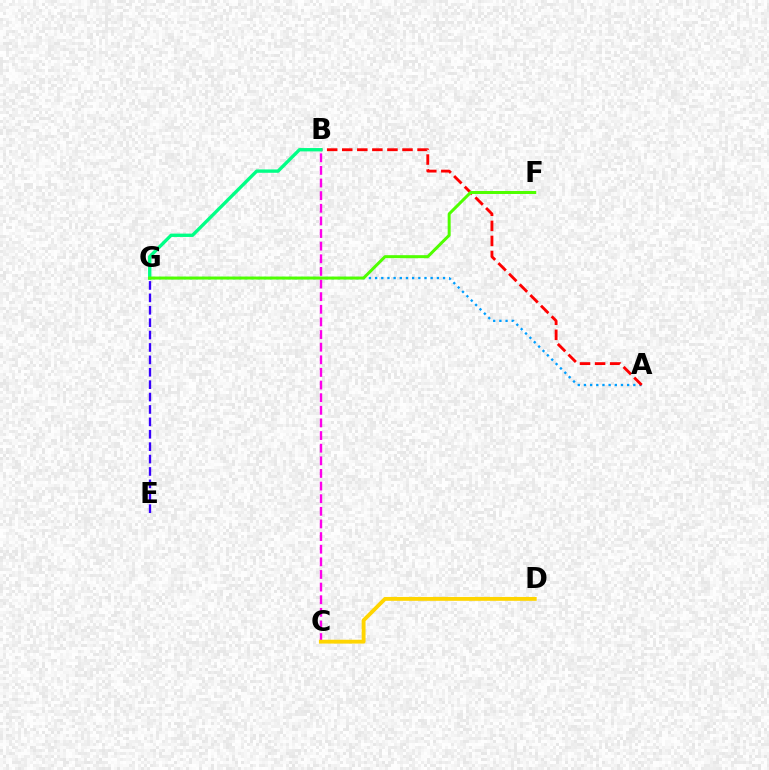{('A', 'G'): [{'color': '#009eff', 'line_style': 'dotted', 'thickness': 1.68}], ('A', 'B'): [{'color': '#ff0000', 'line_style': 'dashed', 'thickness': 2.05}], ('B', 'C'): [{'color': '#ff00ed', 'line_style': 'dashed', 'thickness': 1.72}], ('B', 'G'): [{'color': '#00ff86', 'line_style': 'solid', 'thickness': 2.41}], ('C', 'D'): [{'color': '#ffd500', 'line_style': 'solid', 'thickness': 2.78}], ('F', 'G'): [{'color': '#4fff00', 'line_style': 'solid', 'thickness': 2.16}], ('E', 'G'): [{'color': '#3700ff', 'line_style': 'dashed', 'thickness': 1.68}]}